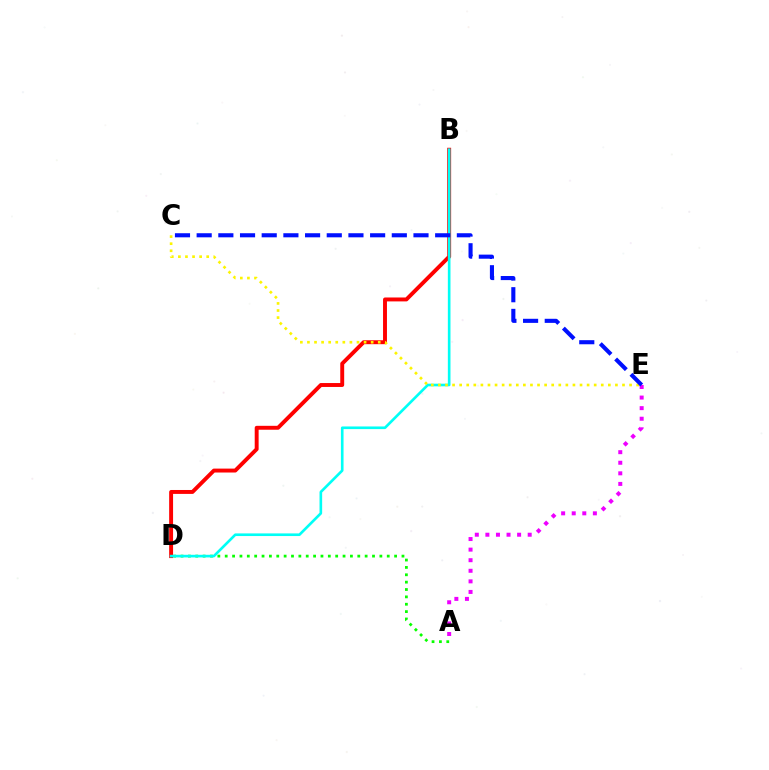{('A', 'E'): [{'color': '#ee00ff', 'line_style': 'dotted', 'thickness': 2.87}], ('B', 'D'): [{'color': '#ff0000', 'line_style': 'solid', 'thickness': 2.82}, {'color': '#00fff6', 'line_style': 'solid', 'thickness': 1.9}], ('A', 'D'): [{'color': '#08ff00', 'line_style': 'dotted', 'thickness': 2.0}], ('C', 'E'): [{'color': '#fcf500', 'line_style': 'dotted', 'thickness': 1.92}, {'color': '#0010ff', 'line_style': 'dashed', 'thickness': 2.95}]}